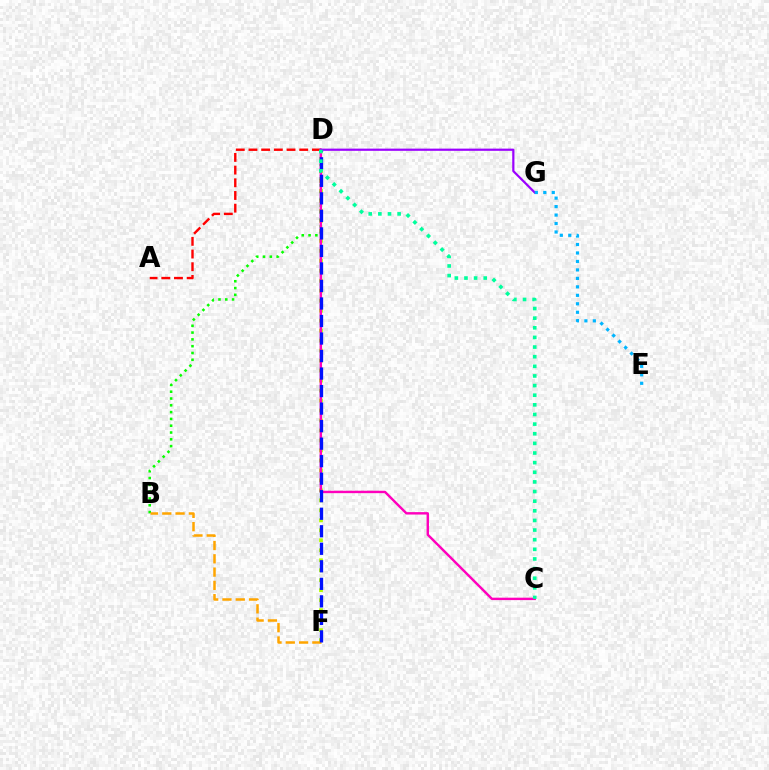{('A', 'D'): [{'color': '#ff0000', 'line_style': 'dashed', 'thickness': 1.72}], ('D', 'F'): [{'color': '#b3ff00', 'line_style': 'dotted', 'thickness': 2.71}, {'color': '#0010ff', 'line_style': 'dashed', 'thickness': 2.38}], ('B', 'D'): [{'color': '#08ff00', 'line_style': 'dotted', 'thickness': 1.85}], ('B', 'F'): [{'color': '#ffa500', 'line_style': 'dashed', 'thickness': 1.81}], ('C', 'D'): [{'color': '#ff00bd', 'line_style': 'solid', 'thickness': 1.74}, {'color': '#00ff9d', 'line_style': 'dotted', 'thickness': 2.62}], ('D', 'G'): [{'color': '#9b00ff', 'line_style': 'solid', 'thickness': 1.59}], ('E', 'G'): [{'color': '#00b5ff', 'line_style': 'dotted', 'thickness': 2.3}]}